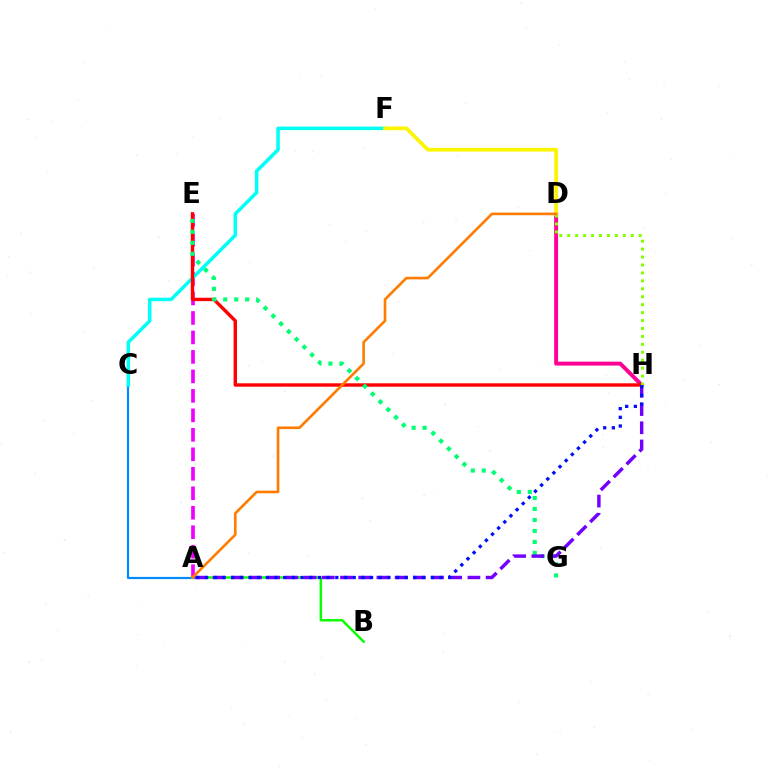{('A', 'E'): [{'color': '#ee00ff', 'line_style': 'dashed', 'thickness': 2.65}], ('A', 'C'): [{'color': '#008cff', 'line_style': 'solid', 'thickness': 1.59}], ('D', 'H'): [{'color': '#ff0094', 'line_style': 'solid', 'thickness': 2.83}, {'color': '#84ff00', 'line_style': 'dotted', 'thickness': 2.16}], ('A', 'B'): [{'color': '#08ff00', 'line_style': 'solid', 'thickness': 1.76}], ('C', 'F'): [{'color': '#00fff6', 'line_style': 'solid', 'thickness': 2.52}], ('E', 'H'): [{'color': '#ff0000', 'line_style': 'solid', 'thickness': 2.45}], ('E', 'G'): [{'color': '#00ff74', 'line_style': 'dotted', 'thickness': 2.98}], ('D', 'F'): [{'color': '#fcf500', 'line_style': 'solid', 'thickness': 2.68}], ('A', 'H'): [{'color': '#7200ff', 'line_style': 'dashed', 'thickness': 2.47}, {'color': '#0010ff', 'line_style': 'dotted', 'thickness': 2.36}], ('A', 'D'): [{'color': '#ff7c00', 'line_style': 'solid', 'thickness': 1.89}]}